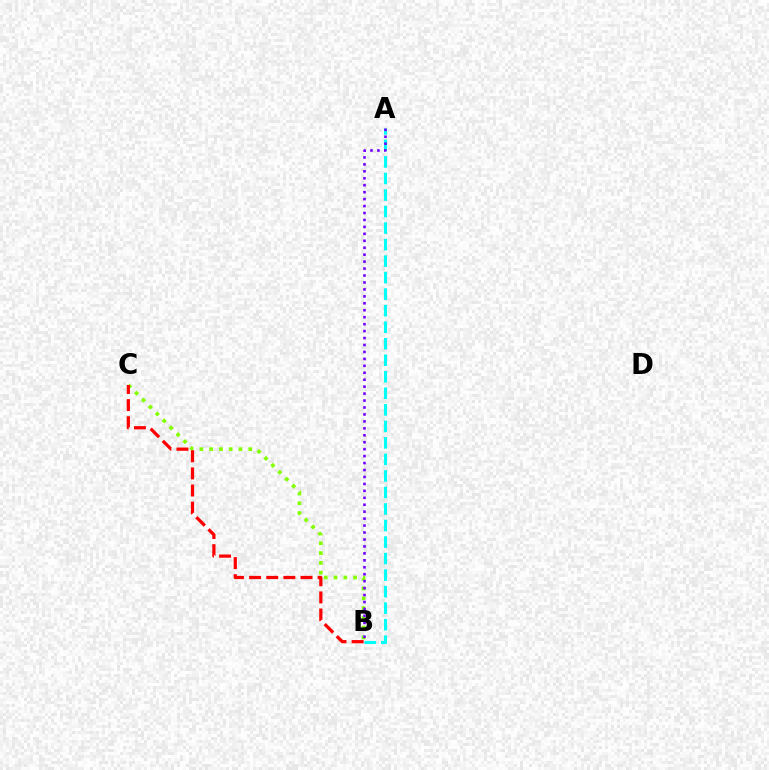{('B', 'C'): [{'color': '#84ff00', 'line_style': 'dotted', 'thickness': 2.66}, {'color': '#ff0000', 'line_style': 'dashed', 'thickness': 2.33}], ('A', 'B'): [{'color': '#00fff6', 'line_style': 'dashed', 'thickness': 2.25}, {'color': '#7200ff', 'line_style': 'dotted', 'thickness': 1.89}]}